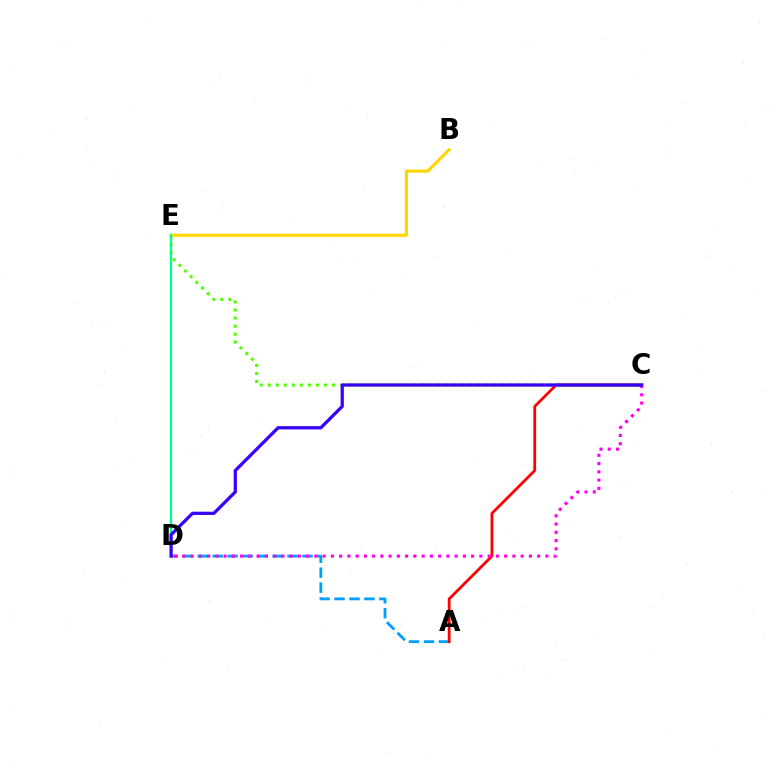{('A', 'D'): [{'color': '#009eff', 'line_style': 'dashed', 'thickness': 2.03}], ('C', 'E'): [{'color': '#4fff00', 'line_style': 'dotted', 'thickness': 2.18}], ('A', 'C'): [{'color': '#ff0000', 'line_style': 'solid', 'thickness': 2.0}], ('B', 'E'): [{'color': '#ffd500', 'line_style': 'solid', 'thickness': 2.23}], ('D', 'E'): [{'color': '#00ff86', 'line_style': 'solid', 'thickness': 1.61}], ('C', 'D'): [{'color': '#ff00ed', 'line_style': 'dotted', 'thickness': 2.24}, {'color': '#3700ff', 'line_style': 'solid', 'thickness': 2.34}]}